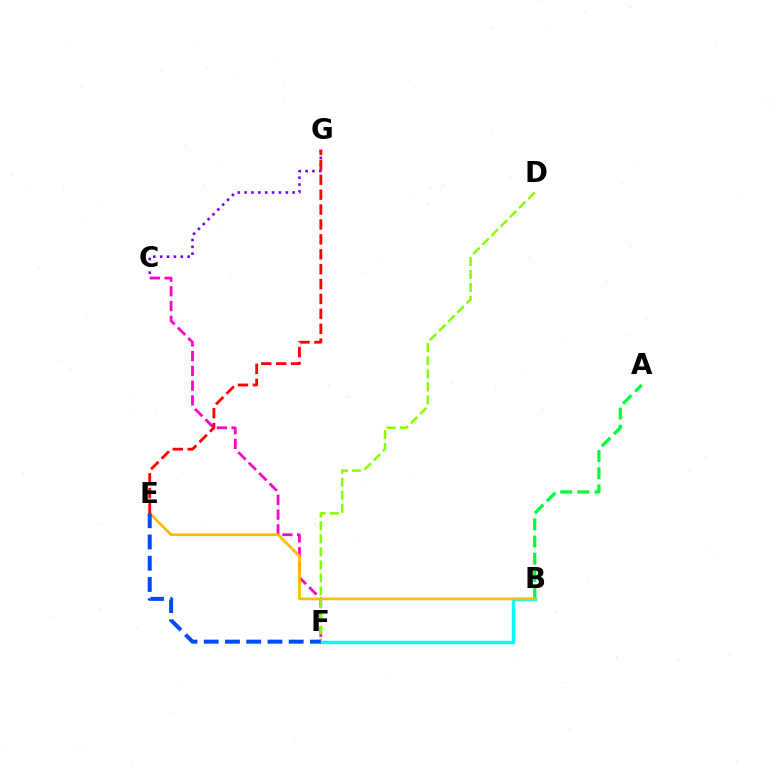{('C', 'G'): [{'color': '#7200ff', 'line_style': 'dotted', 'thickness': 1.87}], ('B', 'F'): [{'color': '#00fff6', 'line_style': 'solid', 'thickness': 2.51}], ('A', 'B'): [{'color': '#00ff39', 'line_style': 'dashed', 'thickness': 2.33}], ('C', 'F'): [{'color': '#ff00cf', 'line_style': 'dashed', 'thickness': 2.0}], ('D', 'F'): [{'color': '#84ff00', 'line_style': 'dashed', 'thickness': 1.77}], ('B', 'E'): [{'color': '#ffbd00', 'line_style': 'solid', 'thickness': 1.95}], ('E', 'G'): [{'color': '#ff0000', 'line_style': 'dashed', 'thickness': 2.02}], ('E', 'F'): [{'color': '#004bff', 'line_style': 'dashed', 'thickness': 2.89}]}